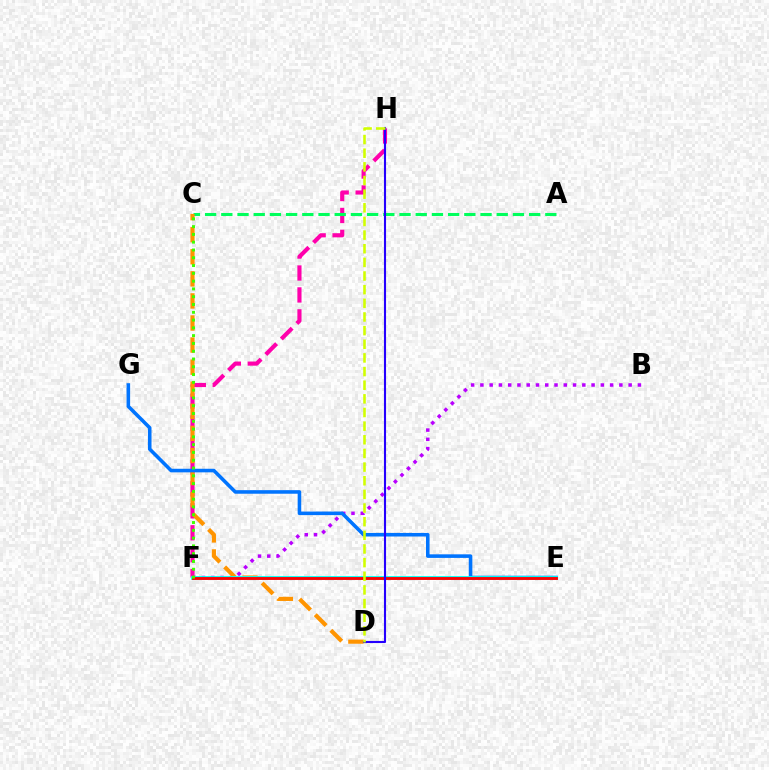{('F', 'H'): [{'color': '#ff00ac', 'line_style': 'dashed', 'thickness': 2.98}], ('B', 'F'): [{'color': '#b900ff', 'line_style': 'dotted', 'thickness': 2.52}], ('A', 'C'): [{'color': '#00ff5c', 'line_style': 'dashed', 'thickness': 2.2}], ('C', 'D'): [{'color': '#ff9400', 'line_style': 'dashed', 'thickness': 3.0}], ('E', 'G'): [{'color': '#0074ff', 'line_style': 'solid', 'thickness': 2.57}], ('E', 'F'): [{'color': '#00fff6', 'line_style': 'solid', 'thickness': 2.75}, {'color': '#ff0000', 'line_style': 'solid', 'thickness': 2.07}], ('C', 'F'): [{'color': '#3dff00', 'line_style': 'dotted', 'thickness': 2.12}], ('D', 'H'): [{'color': '#2500ff', 'line_style': 'solid', 'thickness': 1.52}, {'color': '#d1ff00', 'line_style': 'dashed', 'thickness': 1.85}]}